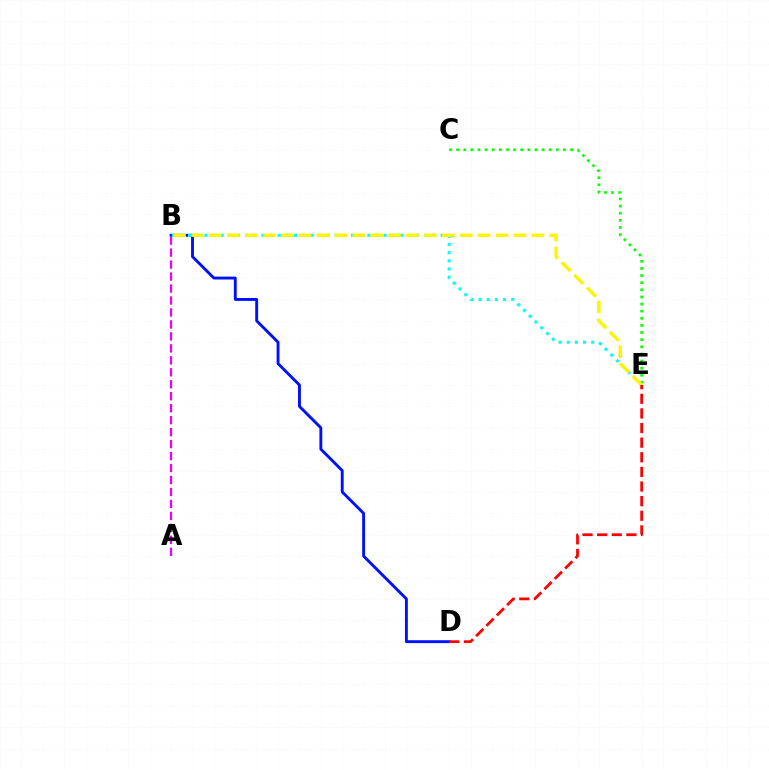{('C', 'E'): [{'color': '#08ff00', 'line_style': 'dotted', 'thickness': 1.93}], ('B', 'D'): [{'color': '#0010ff', 'line_style': 'solid', 'thickness': 2.07}], ('B', 'E'): [{'color': '#00fff6', 'line_style': 'dotted', 'thickness': 2.21}, {'color': '#fcf500', 'line_style': 'dashed', 'thickness': 2.43}], ('D', 'E'): [{'color': '#ff0000', 'line_style': 'dashed', 'thickness': 1.99}], ('A', 'B'): [{'color': '#ee00ff', 'line_style': 'dashed', 'thickness': 1.63}]}